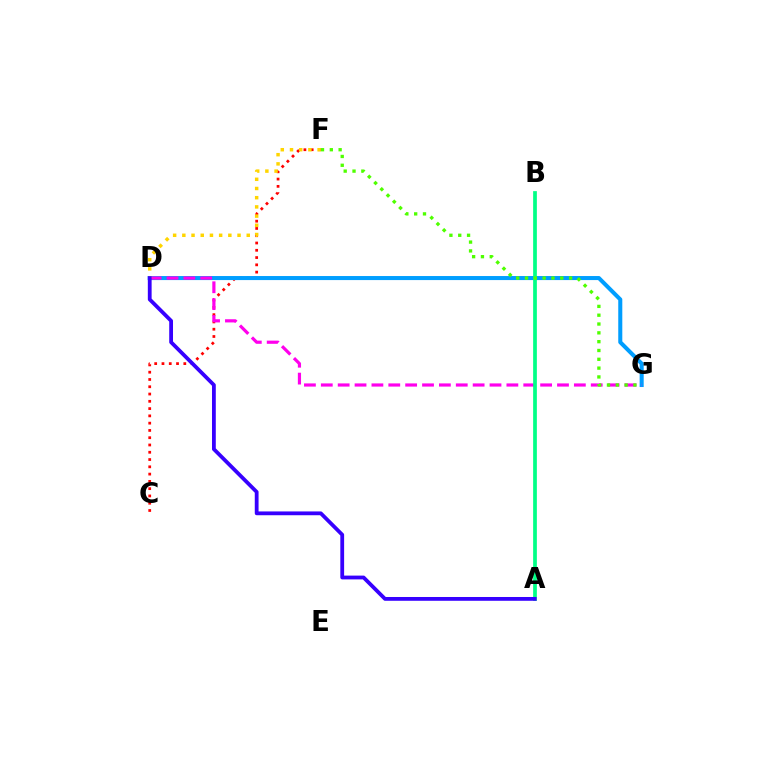{('C', 'F'): [{'color': '#ff0000', 'line_style': 'dotted', 'thickness': 1.98}], ('D', 'G'): [{'color': '#009eff', 'line_style': 'solid', 'thickness': 2.91}, {'color': '#ff00ed', 'line_style': 'dashed', 'thickness': 2.29}], ('A', 'B'): [{'color': '#00ff86', 'line_style': 'solid', 'thickness': 2.68}], ('D', 'F'): [{'color': '#ffd500', 'line_style': 'dotted', 'thickness': 2.5}], ('A', 'D'): [{'color': '#3700ff', 'line_style': 'solid', 'thickness': 2.73}], ('F', 'G'): [{'color': '#4fff00', 'line_style': 'dotted', 'thickness': 2.4}]}